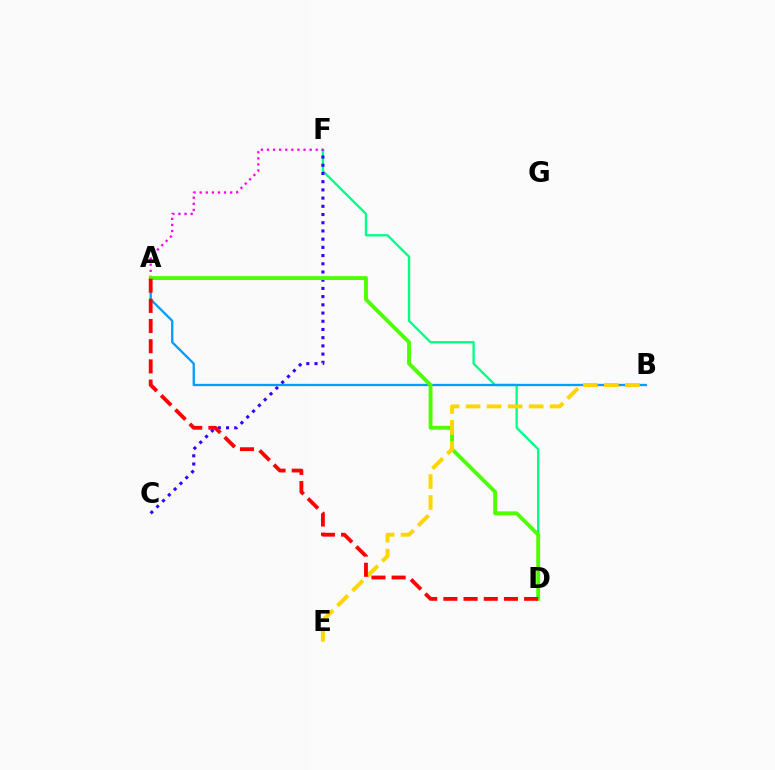{('D', 'F'): [{'color': '#00ff86', 'line_style': 'solid', 'thickness': 1.67}], ('A', 'F'): [{'color': '#ff00ed', 'line_style': 'dotted', 'thickness': 1.66}], ('C', 'F'): [{'color': '#3700ff', 'line_style': 'dotted', 'thickness': 2.23}], ('A', 'B'): [{'color': '#009eff', 'line_style': 'solid', 'thickness': 1.67}], ('A', 'D'): [{'color': '#4fff00', 'line_style': 'solid', 'thickness': 2.78}, {'color': '#ff0000', 'line_style': 'dashed', 'thickness': 2.74}], ('B', 'E'): [{'color': '#ffd500', 'line_style': 'dashed', 'thickness': 2.86}]}